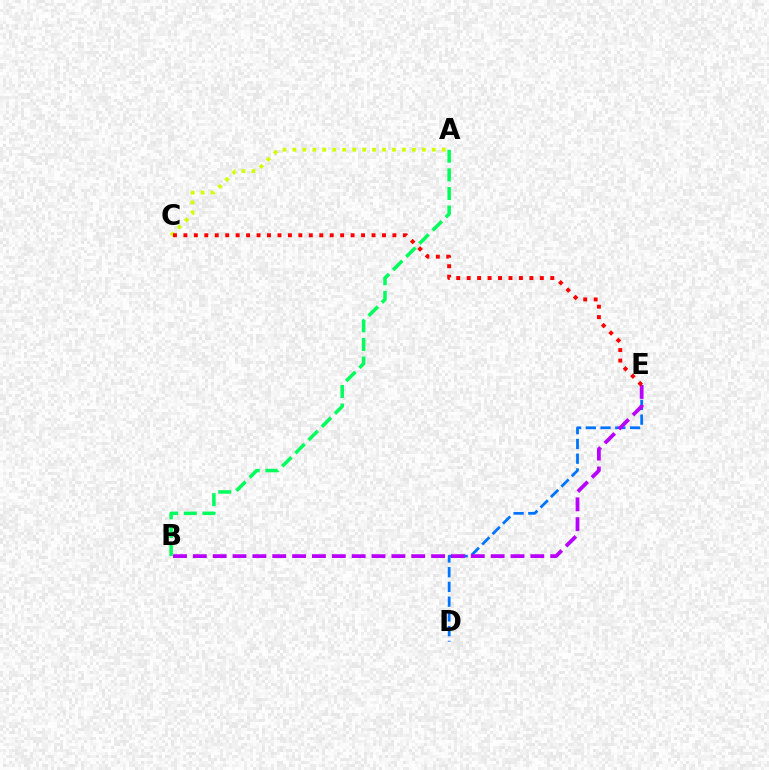{('D', 'E'): [{'color': '#0074ff', 'line_style': 'dashed', 'thickness': 2.0}], ('A', 'B'): [{'color': '#00ff5c', 'line_style': 'dashed', 'thickness': 2.53}], ('A', 'C'): [{'color': '#d1ff00', 'line_style': 'dotted', 'thickness': 2.71}], ('B', 'E'): [{'color': '#b900ff', 'line_style': 'dashed', 'thickness': 2.7}], ('C', 'E'): [{'color': '#ff0000', 'line_style': 'dotted', 'thickness': 2.84}]}